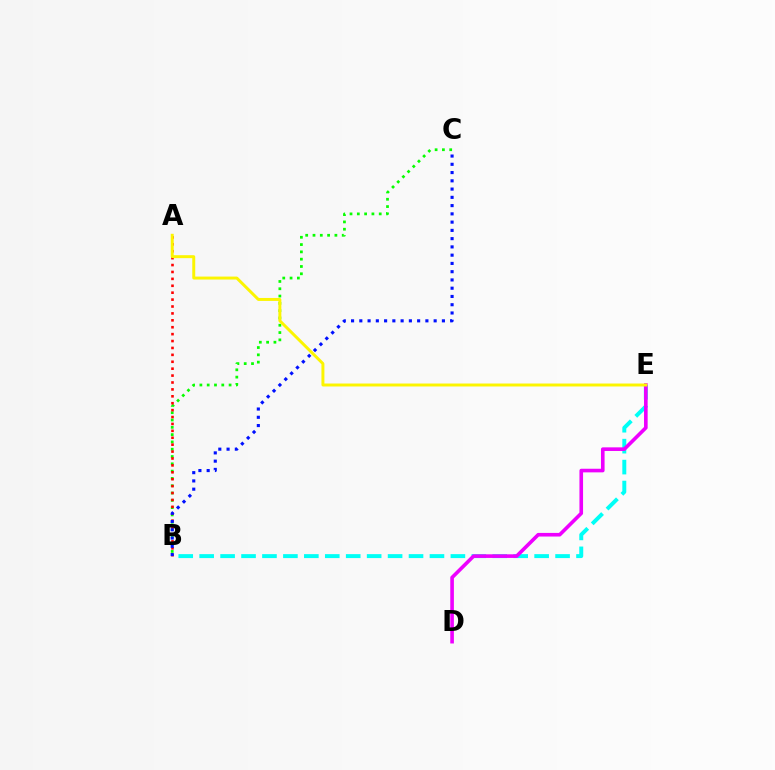{('B', 'E'): [{'color': '#00fff6', 'line_style': 'dashed', 'thickness': 2.84}], ('B', 'C'): [{'color': '#08ff00', 'line_style': 'dotted', 'thickness': 1.98}, {'color': '#0010ff', 'line_style': 'dotted', 'thickness': 2.24}], ('A', 'B'): [{'color': '#ff0000', 'line_style': 'dotted', 'thickness': 1.88}], ('D', 'E'): [{'color': '#ee00ff', 'line_style': 'solid', 'thickness': 2.61}], ('A', 'E'): [{'color': '#fcf500', 'line_style': 'solid', 'thickness': 2.13}]}